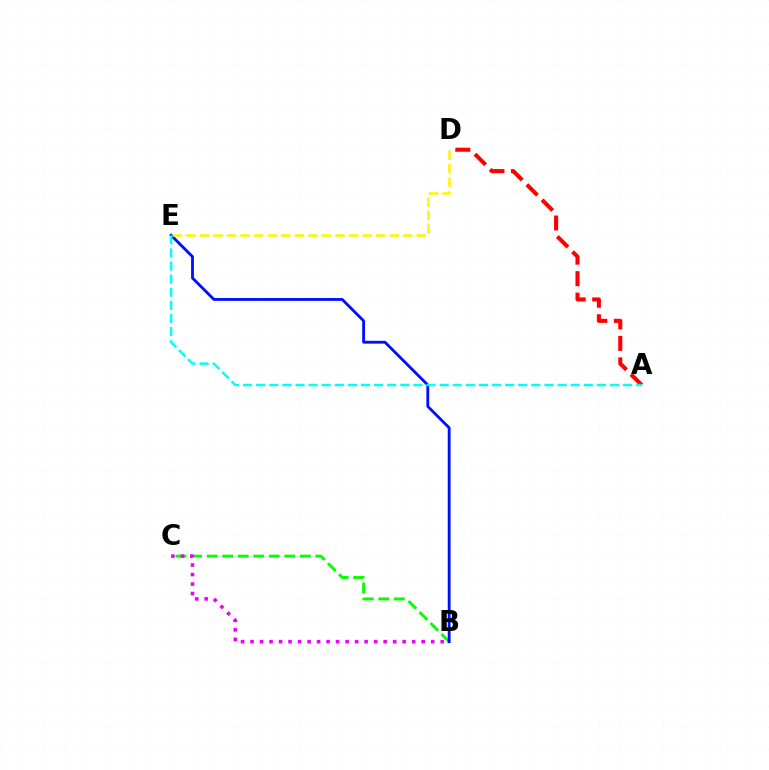{('B', 'C'): [{'color': '#08ff00', 'line_style': 'dashed', 'thickness': 2.11}, {'color': '#ee00ff', 'line_style': 'dotted', 'thickness': 2.58}], ('A', 'D'): [{'color': '#ff0000', 'line_style': 'dashed', 'thickness': 2.92}], ('B', 'E'): [{'color': '#0010ff', 'line_style': 'solid', 'thickness': 2.04}], ('D', 'E'): [{'color': '#fcf500', 'line_style': 'dashed', 'thickness': 1.84}], ('A', 'E'): [{'color': '#00fff6', 'line_style': 'dashed', 'thickness': 1.78}]}